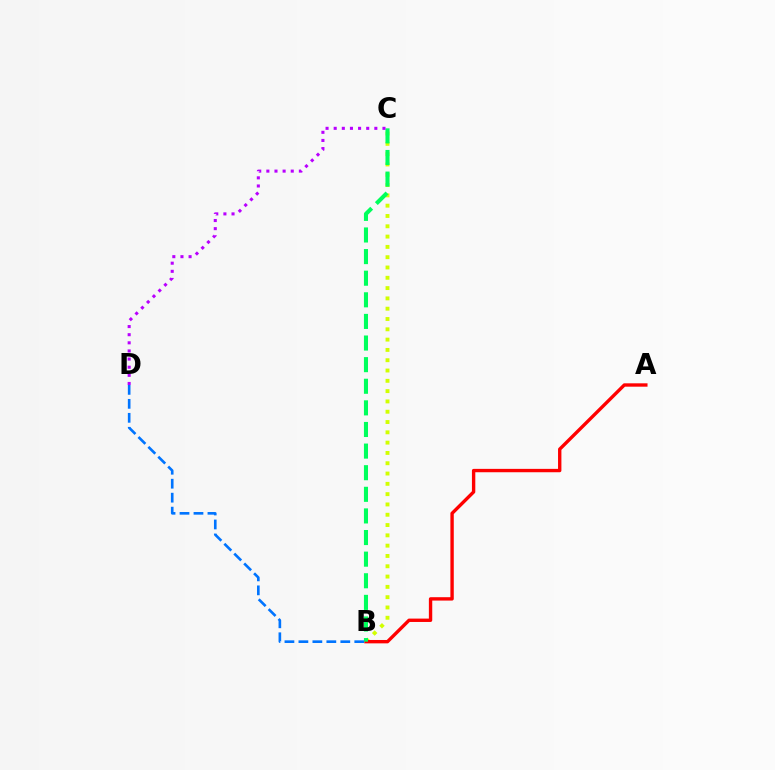{('B', 'C'): [{'color': '#d1ff00', 'line_style': 'dotted', 'thickness': 2.8}, {'color': '#00ff5c', 'line_style': 'dashed', 'thickness': 2.94}], ('A', 'B'): [{'color': '#ff0000', 'line_style': 'solid', 'thickness': 2.43}], ('C', 'D'): [{'color': '#b900ff', 'line_style': 'dotted', 'thickness': 2.21}], ('B', 'D'): [{'color': '#0074ff', 'line_style': 'dashed', 'thickness': 1.9}]}